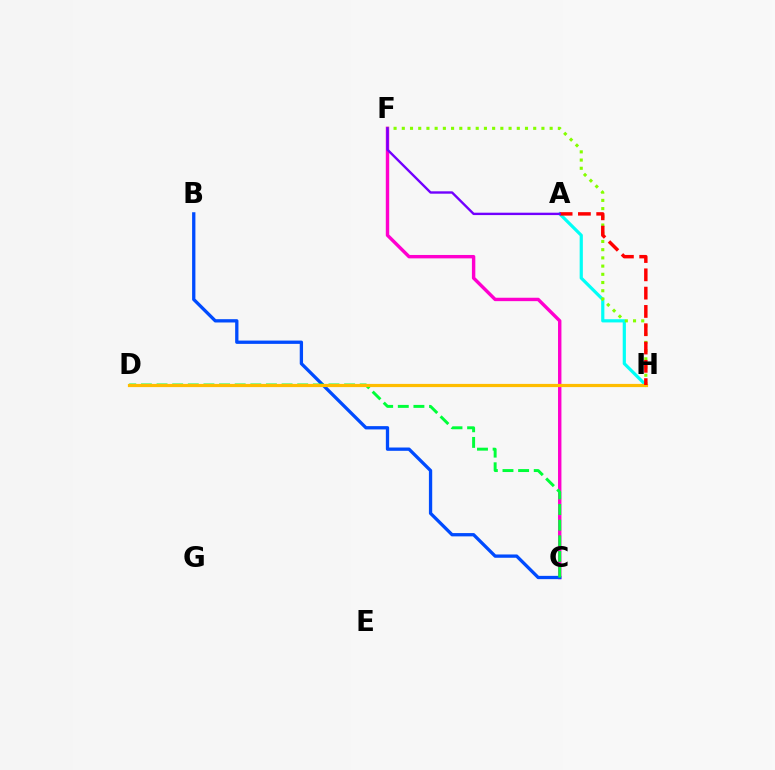{('C', 'F'): [{'color': '#ff00cf', 'line_style': 'solid', 'thickness': 2.45}], ('B', 'C'): [{'color': '#004bff', 'line_style': 'solid', 'thickness': 2.38}], ('A', 'H'): [{'color': '#00fff6', 'line_style': 'solid', 'thickness': 2.3}, {'color': '#ff0000', 'line_style': 'dashed', 'thickness': 2.49}], ('C', 'D'): [{'color': '#00ff39', 'line_style': 'dashed', 'thickness': 2.12}], ('F', 'H'): [{'color': '#84ff00', 'line_style': 'dotted', 'thickness': 2.23}], ('D', 'H'): [{'color': '#ffbd00', 'line_style': 'solid', 'thickness': 2.3}], ('A', 'F'): [{'color': '#7200ff', 'line_style': 'solid', 'thickness': 1.71}]}